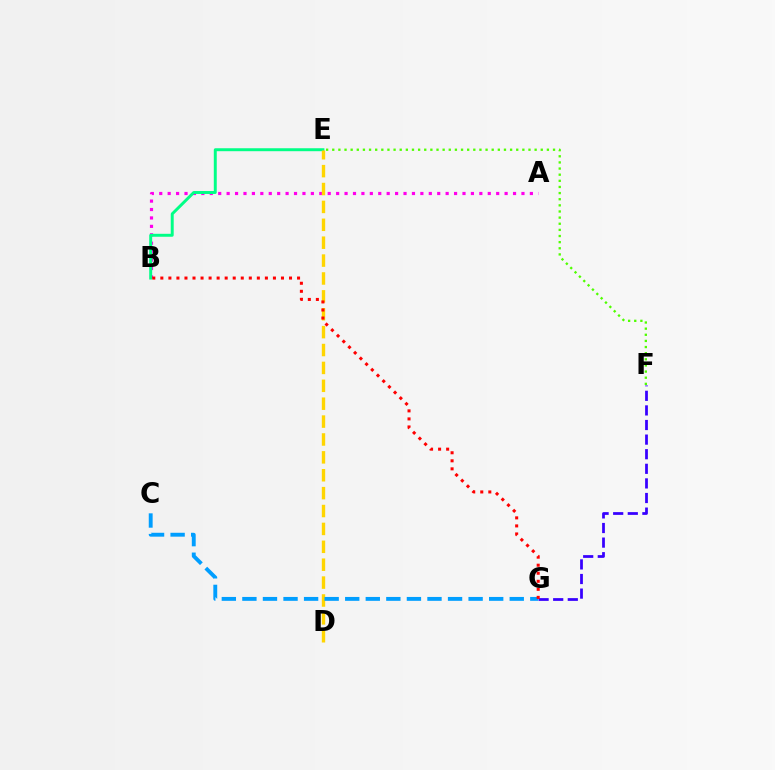{('A', 'B'): [{'color': '#ff00ed', 'line_style': 'dotted', 'thickness': 2.29}], ('F', 'G'): [{'color': '#3700ff', 'line_style': 'dashed', 'thickness': 1.98}], ('B', 'E'): [{'color': '#00ff86', 'line_style': 'solid', 'thickness': 2.13}], ('D', 'E'): [{'color': '#ffd500', 'line_style': 'dashed', 'thickness': 2.43}], ('C', 'G'): [{'color': '#009eff', 'line_style': 'dashed', 'thickness': 2.79}], ('E', 'F'): [{'color': '#4fff00', 'line_style': 'dotted', 'thickness': 1.67}], ('B', 'G'): [{'color': '#ff0000', 'line_style': 'dotted', 'thickness': 2.19}]}